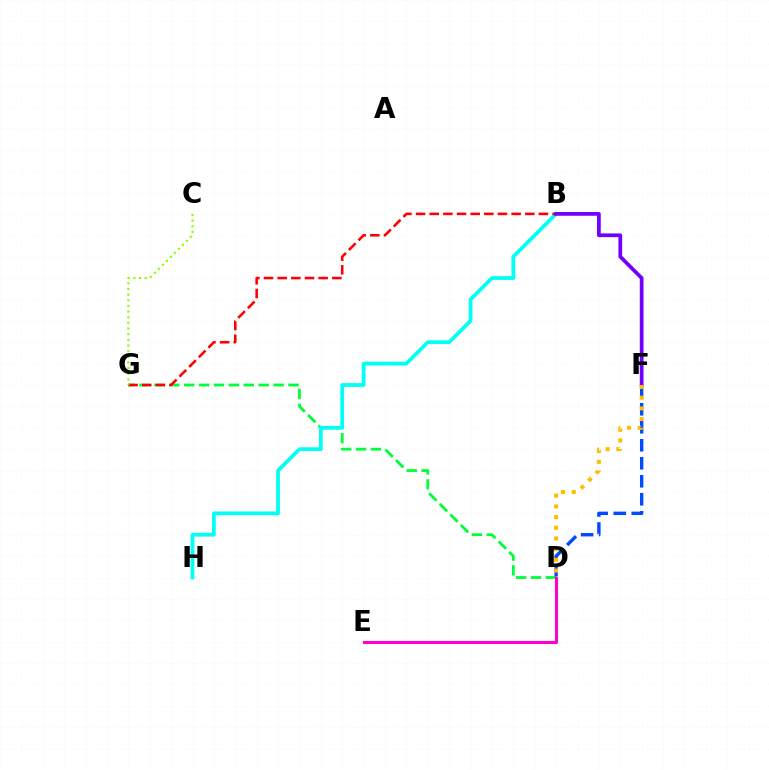{('D', 'G'): [{'color': '#00ff39', 'line_style': 'dashed', 'thickness': 2.02}], ('D', 'F'): [{'color': '#004bff', 'line_style': 'dashed', 'thickness': 2.44}, {'color': '#ffbd00', 'line_style': 'dotted', 'thickness': 2.9}], ('B', 'H'): [{'color': '#00fff6', 'line_style': 'solid', 'thickness': 2.7}], ('D', 'E'): [{'color': '#ff00cf', 'line_style': 'solid', 'thickness': 2.21}], ('B', 'G'): [{'color': '#ff0000', 'line_style': 'dashed', 'thickness': 1.85}], ('C', 'G'): [{'color': '#84ff00', 'line_style': 'dotted', 'thickness': 1.54}], ('B', 'F'): [{'color': '#7200ff', 'line_style': 'solid', 'thickness': 2.7}]}